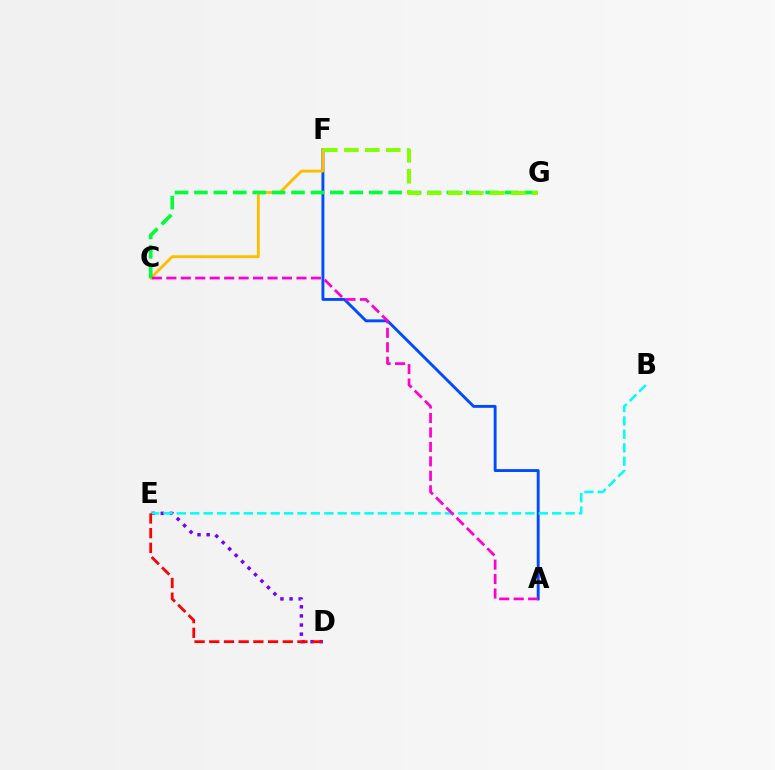{('A', 'F'): [{'color': '#004bff', 'line_style': 'solid', 'thickness': 2.08}], ('C', 'F'): [{'color': '#ffbd00', 'line_style': 'solid', 'thickness': 2.06}], ('D', 'E'): [{'color': '#7200ff', 'line_style': 'dotted', 'thickness': 2.48}, {'color': '#ff0000', 'line_style': 'dashed', 'thickness': 2.0}], ('B', 'E'): [{'color': '#00fff6', 'line_style': 'dashed', 'thickness': 1.82}], ('C', 'G'): [{'color': '#00ff39', 'line_style': 'dashed', 'thickness': 2.64}], ('A', 'C'): [{'color': '#ff00cf', 'line_style': 'dashed', 'thickness': 1.96}], ('F', 'G'): [{'color': '#84ff00', 'line_style': 'dashed', 'thickness': 2.85}]}